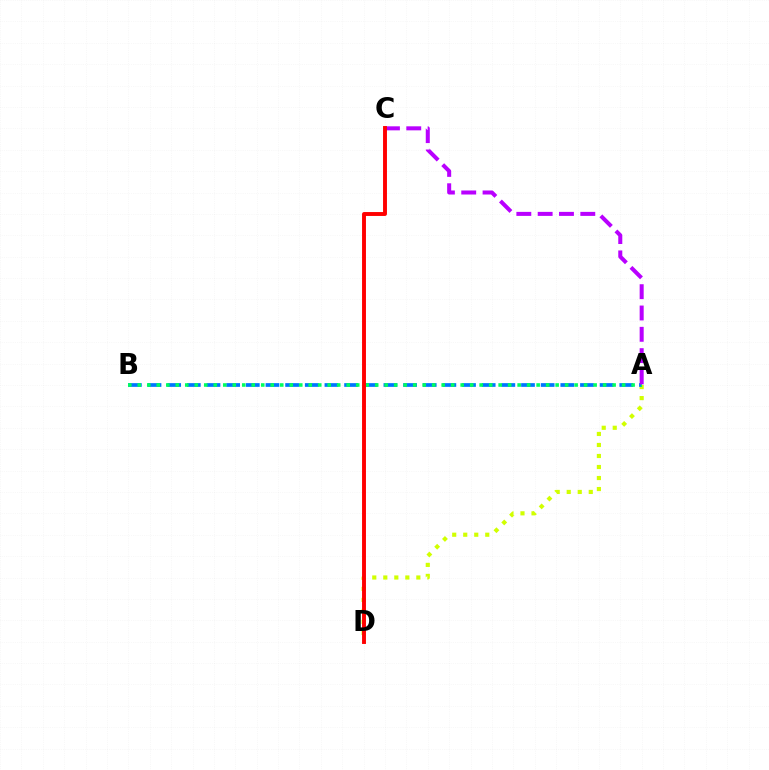{('A', 'D'): [{'color': '#d1ff00', 'line_style': 'dotted', 'thickness': 2.99}], ('A', 'B'): [{'color': '#0074ff', 'line_style': 'dashed', 'thickness': 2.67}, {'color': '#00ff5c', 'line_style': 'dotted', 'thickness': 2.58}], ('A', 'C'): [{'color': '#b900ff', 'line_style': 'dashed', 'thickness': 2.9}], ('C', 'D'): [{'color': '#ff0000', 'line_style': 'solid', 'thickness': 2.81}]}